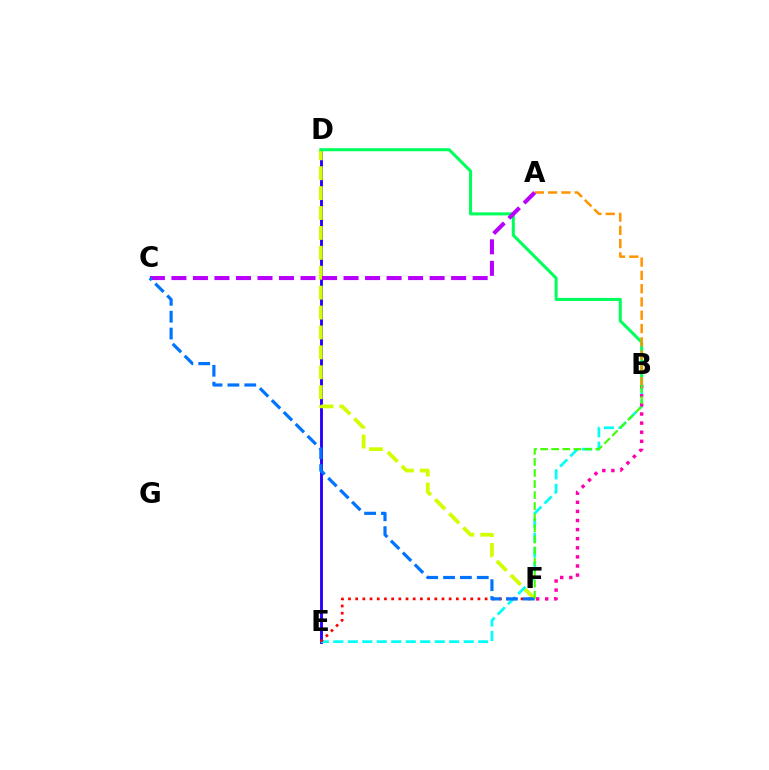{('D', 'E'): [{'color': '#2500ff', 'line_style': 'solid', 'thickness': 2.07}], ('D', 'F'): [{'color': '#d1ff00', 'line_style': 'dashed', 'thickness': 2.7}], ('B', 'E'): [{'color': '#00fff6', 'line_style': 'dashed', 'thickness': 1.97}], ('B', 'F'): [{'color': '#ff00ac', 'line_style': 'dotted', 'thickness': 2.47}, {'color': '#3dff00', 'line_style': 'dashed', 'thickness': 1.5}], ('B', 'D'): [{'color': '#00ff5c', 'line_style': 'solid', 'thickness': 2.19}], ('A', 'B'): [{'color': '#ff9400', 'line_style': 'dashed', 'thickness': 1.8}], ('A', 'C'): [{'color': '#b900ff', 'line_style': 'dashed', 'thickness': 2.92}], ('E', 'F'): [{'color': '#ff0000', 'line_style': 'dotted', 'thickness': 1.95}], ('C', 'F'): [{'color': '#0074ff', 'line_style': 'dashed', 'thickness': 2.29}]}